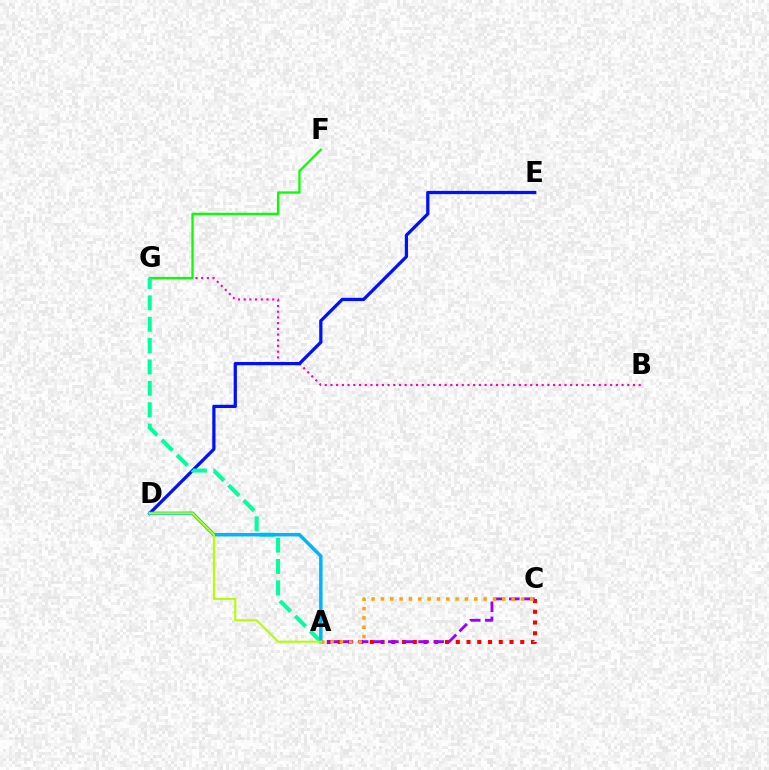{('B', 'G'): [{'color': '#ff00bd', 'line_style': 'dotted', 'thickness': 1.55}], ('D', 'E'): [{'color': '#0010ff', 'line_style': 'solid', 'thickness': 2.34}], ('F', 'G'): [{'color': '#08ff00', 'line_style': 'solid', 'thickness': 1.63}], ('A', 'G'): [{'color': '#00ff9d', 'line_style': 'dashed', 'thickness': 2.9}], ('A', 'C'): [{'color': '#ff0000', 'line_style': 'dotted', 'thickness': 2.92}, {'color': '#9b00ff', 'line_style': 'dashed', 'thickness': 2.05}, {'color': '#ffa500', 'line_style': 'dotted', 'thickness': 2.54}], ('A', 'D'): [{'color': '#00b5ff', 'line_style': 'solid', 'thickness': 2.5}, {'color': '#b3ff00', 'line_style': 'solid', 'thickness': 1.51}]}